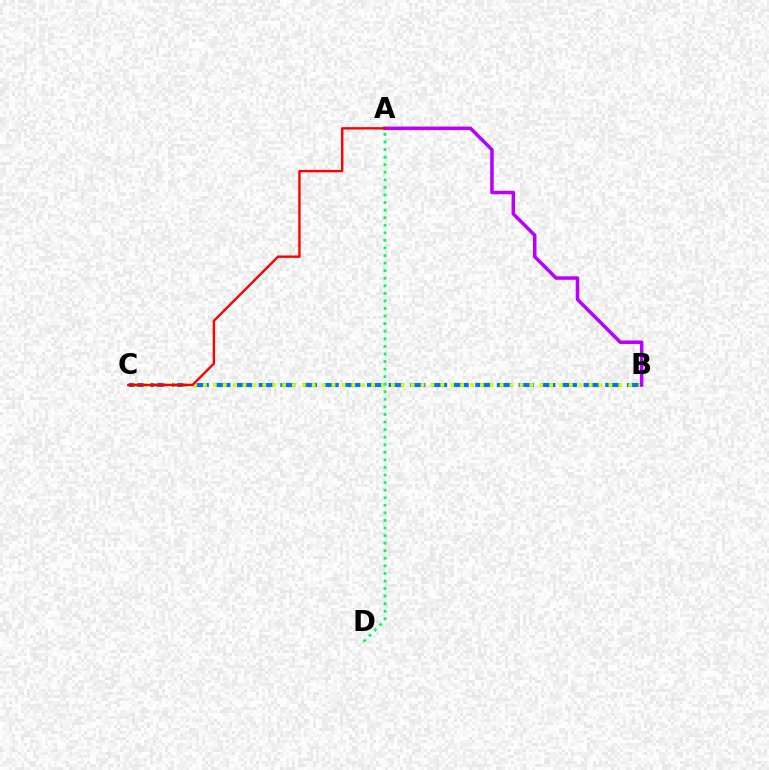{('B', 'C'): [{'color': '#0074ff', 'line_style': 'dashed', 'thickness': 2.94}, {'color': '#d1ff00', 'line_style': 'dotted', 'thickness': 2.69}], ('A', 'B'): [{'color': '#b900ff', 'line_style': 'solid', 'thickness': 2.53}], ('A', 'C'): [{'color': '#ff0000', 'line_style': 'solid', 'thickness': 1.72}], ('A', 'D'): [{'color': '#00ff5c', 'line_style': 'dotted', 'thickness': 2.06}]}